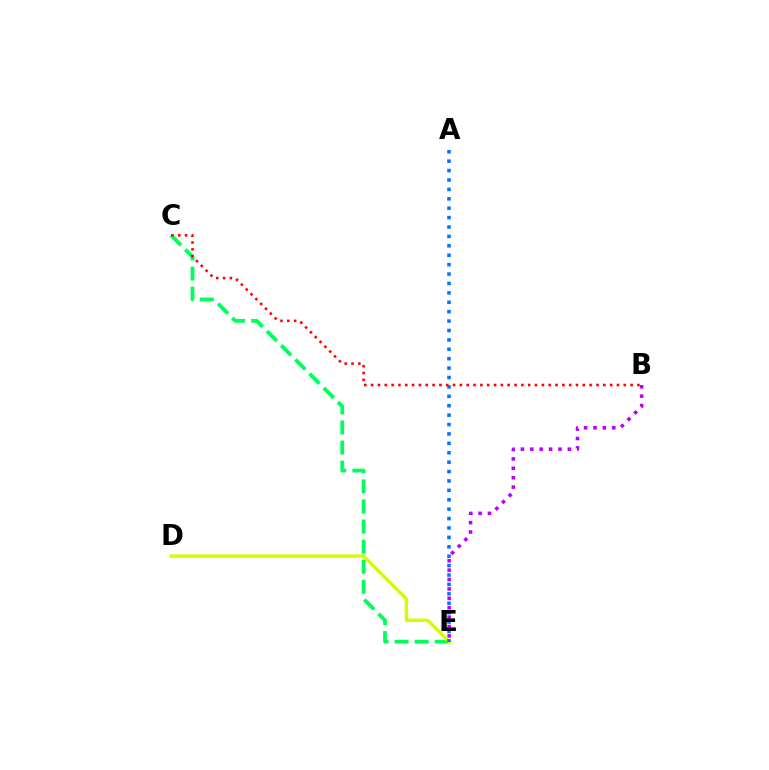{('C', 'E'): [{'color': '#00ff5c', 'line_style': 'dashed', 'thickness': 2.73}], ('B', 'E'): [{'color': '#b900ff', 'line_style': 'dotted', 'thickness': 2.55}], ('D', 'E'): [{'color': '#d1ff00', 'line_style': 'solid', 'thickness': 2.42}], ('A', 'E'): [{'color': '#0074ff', 'line_style': 'dotted', 'thickness': 2.56}], ('B', 'C'): [{'color': '#ff0000', 'line_style': 'dotted', 'thickness': 1.86}]}